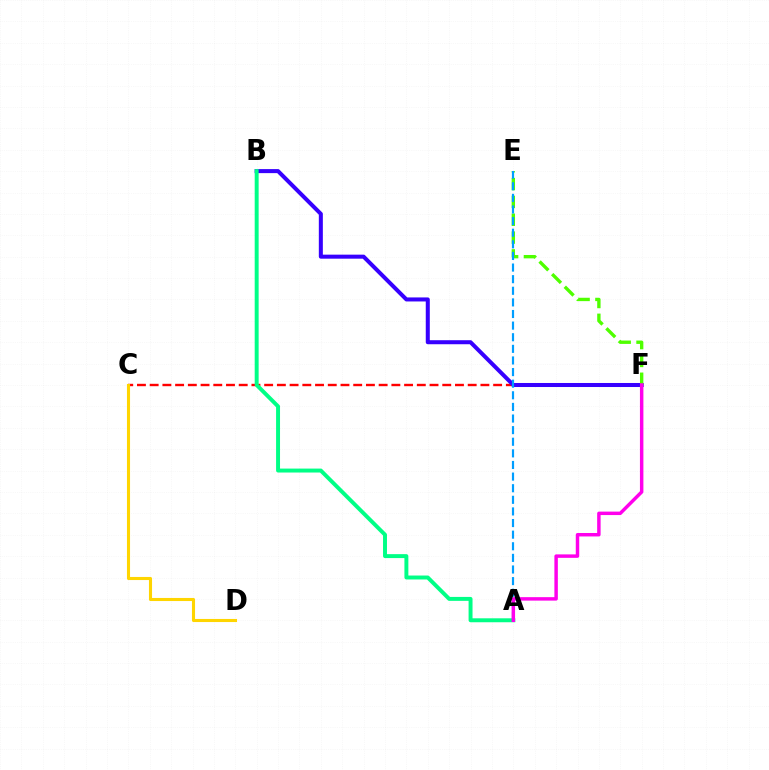{('C', 'F'): [{'color': '#ff0000', 'line_style': 'dashed', 'thickness': 1.73}], ('B', 'F'): [{'color': '#3700ff', 'line_style': 'solid', 'thickness': 2.9}], ('E', 'F'): [{'color': '#4fff00', 'line_style': 'dashed', 'thickness': 2.42}], ('A', 'B'): [{'color': '#00ff86', 'line_style': 'solid', 'thickness': 2.84}], ('A', 'E'): [{'color': '#009eff', 'line_style': 'dashed', 'thickness': 1.58}], ('A', 'F'): [{'color': '#ff00ed', 'line_style': 'solid', 'thickness': 2.49}], ('C', 'D'): [{'color': '#ffd500', 'line_style': 'solid', 'thickness': 2.23}]}